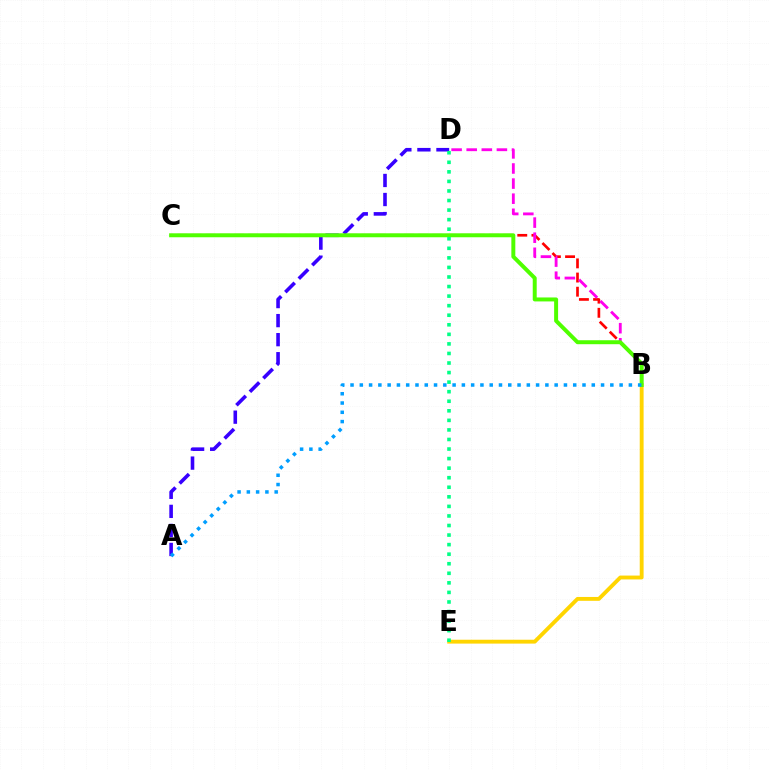{('B', 'C'): [{'color': '#ff0000', 'line_style': 'dashed', 'thickness': 1.92}, {'color': '#4fff00', 'line_style': 'solid', 'thickness': 2.85}], ('B', 'E'): [{'color': '#ffd500', 'line_style': 'solid', 'thickness': 2.78}], ('A', 'D'): [{'color': '#3700ff', 'line_style': 'dashed', 'thickness': 2.59}], ('B', 'D'): [{'color': '#ff00ed', 'line_style': 'dashed', 'thickness': 2.05}], ('D', 'E'): [{'color': '#00ff86', 'line_style': 'dotted', 'thickness': 2.6}], ('A', 'B'): [{'color': '#009eff', 'line_style': 'dotted', 'thickness': 2.52}]}